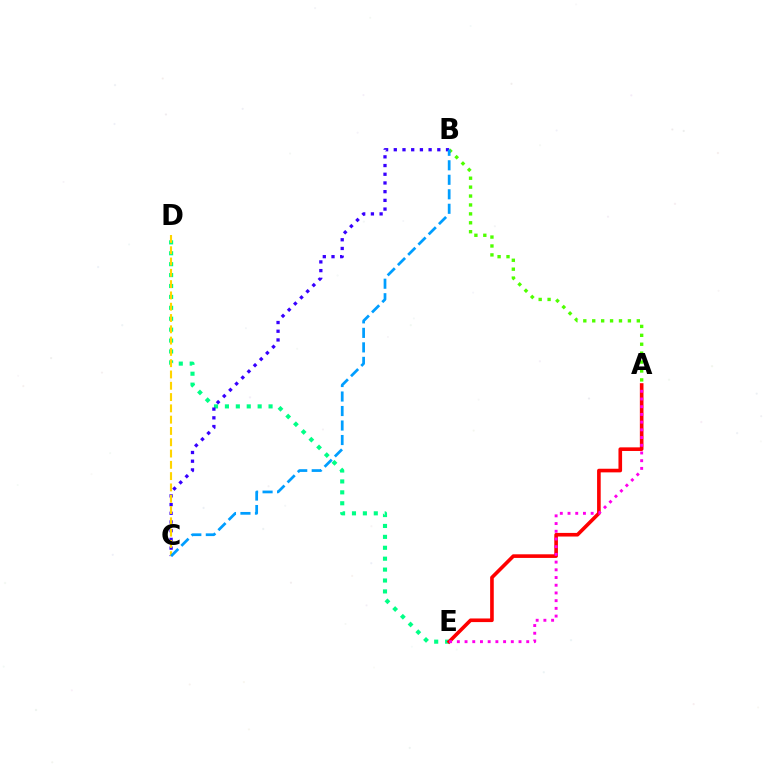{('D', 'E'): [{'color': '#00ff86', 'line_style': 'dotted', 'thickness': 2.96}], ('B', 'C'): [{'color': '#3700ff', 'line_style': 'dotted', 'thickness': 2.37}, {'color': '#009eff', 'line_style': 'dashed', 'thickness': 1.97}], ('A', 'E'): [{'color': '#ff0000', 'line_style': 'solid', 'thickness': 2.61}, {'color': '#ff00ed', 'line_style': 'dotted', 'thickness': 2.09}], ('C', 'D'): [{'color': '#ffd500', 'line_style': 'dashed', 'thickness': 1.53}], ('A', 'B'): [{'color': '#4fff00', 'line_style': 'dotted', 'thickness': 2.42}]}